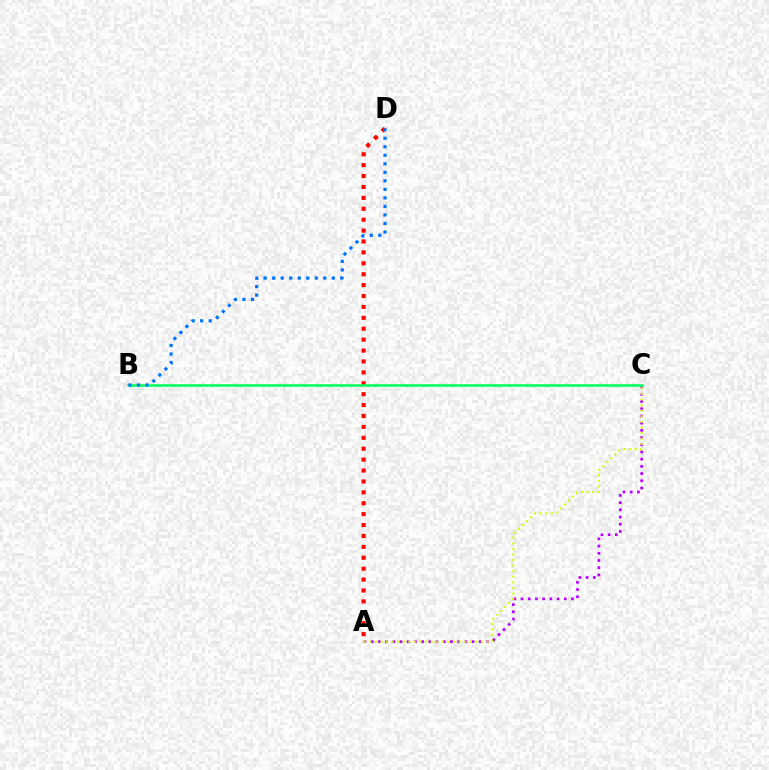{('A', 'C'): [{'color': '#b900ff', 'line_style': 'dotted', 'thickness': 1.96}, {'color': '#d1ff00', 'line_style': 'dotted', 'thickness': 1.52}], ('A', 'D'): [{'color': '#ff0000', 'line_style': 'dotted', 'thickness': 2.96}], ('B', 'C'): [{'color': '#00ff5c', 'line_style': 'solid', 'thickness': 1.82}], ('B', 'D'): [{'color': '#0074ff', 'line_style': 'dotted', 'thickness': 2.32}]}